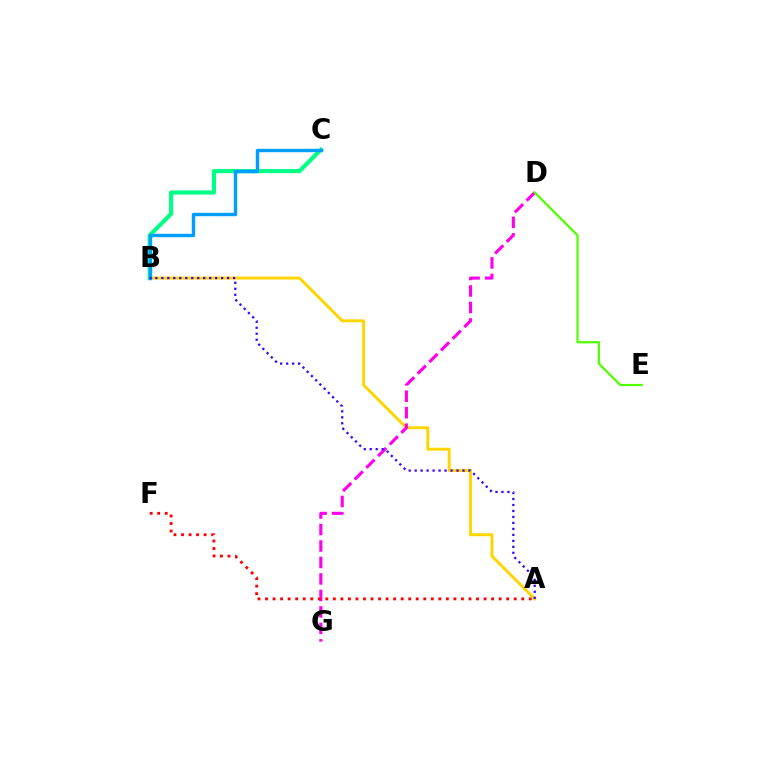{('A', 'B'): [{'color': '#ffd500', 'line_style': 'solid', 'thickness': 2.11}, {'color': '#3700ff', 'line_style': 'dotted', 'thickness': 1.62}], ('D', 'G'): [{'color': '#ff00ed', 'line_style': 'dashed', 'thickness': 2.24}], ('B', 'C'): [{'color': '#00ff86', 'line_style': 'solid', 'thickness': 2.99}, {'color': '#009eff', 'line_style': 'solid', 'thickness': 2.46}], ('A', 'F'): [{'color': '#ff0000', 'line_style': 'dotted', 'thickness': 2.05}], ('D', 'E'): [{'color': '#4fff00', 'line_style': 'solid', 'thickness': 1.6}]}